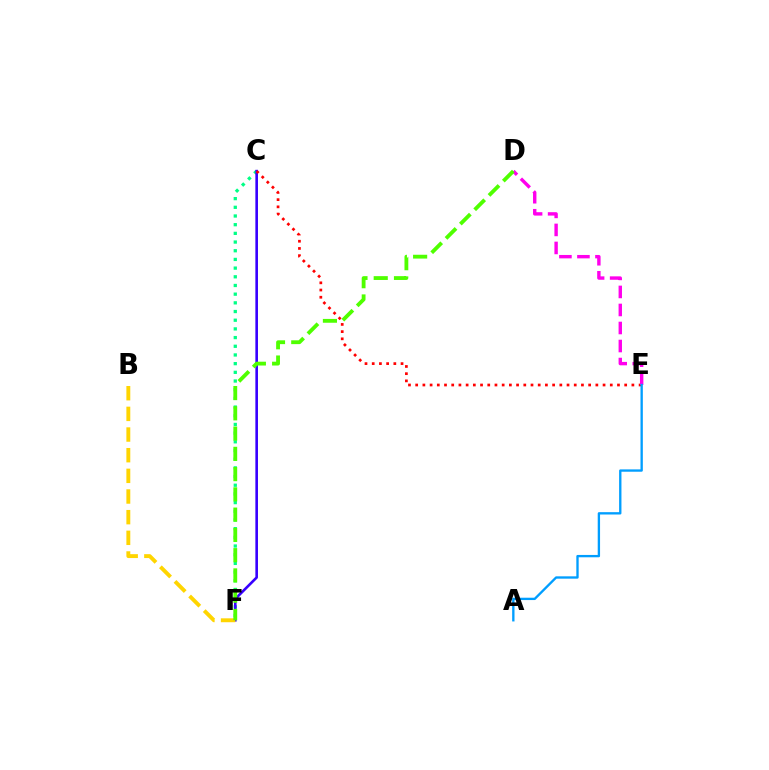{('C', 'F'): [{'color': '#00ff86', 'line_style': 'dotted', 'thickness': 2.36}, {'color': '#3700ff', 'line_style': 'solid', 'thickness': 1.88}], ('C', 'E'): [{'color': '#ff0000', 'line_style': 'dotted', 'thickness': 1.96}], ('B', 'F'): [{'color': '#ffd500', 'line_style': 'dashed', 'thickness': 2.81}], ('D', 'E'): [{'color': '#ff00ed', 'line_style': 'dashed', 'thickness': 2.45}], ('A', 'E'): [{'color': '#009eff', 'line_style': 'solid', 'thickness': 1.69}], ('D', 'F'): [{'color': '#4fff00', 'line_style': 'dashed', 'thickness': 2.75}]}